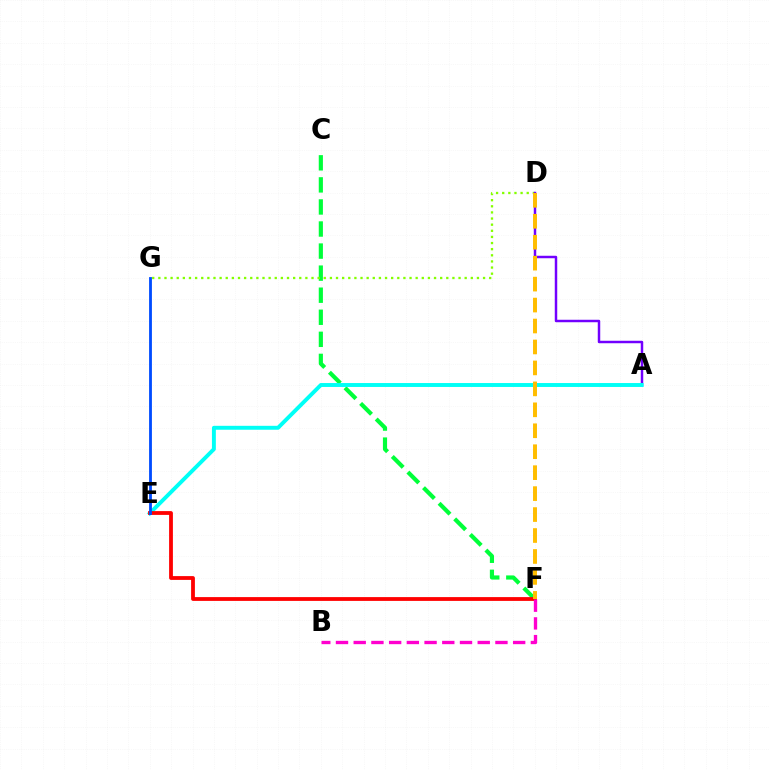{('C', 'F'): [{'color': '#00ff39', 'line_style': 'dashed', 'thickness': 3.0}], ('D', 'G'): [{'color': '#84ff00', 'line_style': 'dotted', 'thickness': 1.66}], ('A', 'D'): [{'color': '#7200ff', 'line_style': 'solid', 'thickness': 1.78}], ('A', 'E'): [{'color': '#00fff6', 'line_style': 'solid', 'thickness': 2.82}], ('E', 'F'): [{'color': '#ff0000', 'line_style': 'solid', 'thickness': 2.73}], ('E', 'G'): [{'color': '#004bff', 'line_style': 'solid', 'thickness': 2.03}], ('B', 'F'): [{'color': '#ff00cf', 'line_style': 'dashed', 'thickness': 2.41}], ('D', 'F'): [{'color': '#ffbd00', 'line_style': 'dashed', 'thickness': 2.85}]}